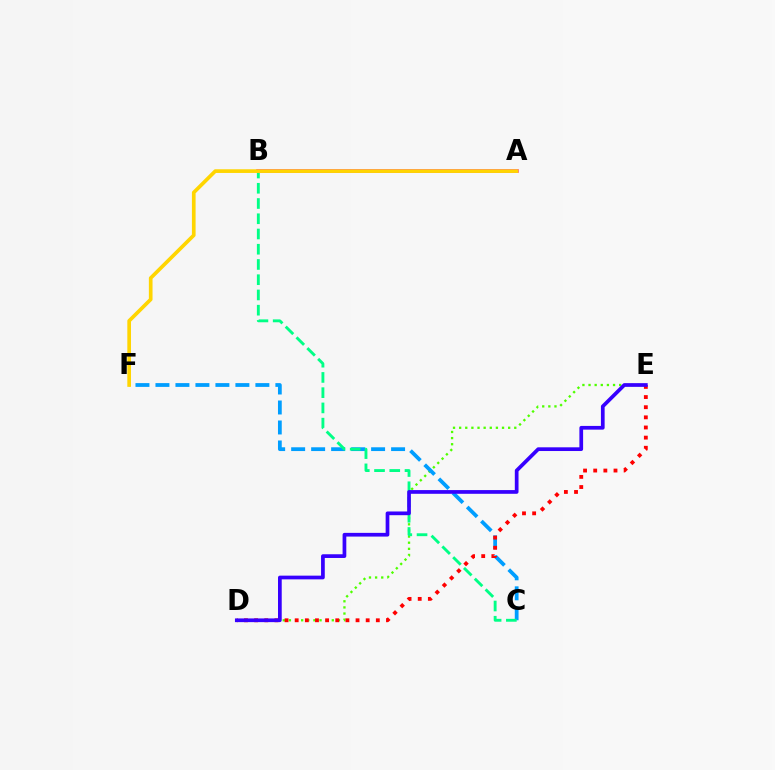{('D', 'E'): [{'color': '#4fff00', 'line_style': 'dotted', 'thickness': 1.66}, {'color': '#ff0000', 'line_style': 'dotted', 'thickness': 2.76}, {'color': '#3700ff', 'line_style': 'solid', 'thickness': 2.67}], ('C', 'F'): [{'color': '#009eff', 'line_style': 'dashed', 'thickness': 2.72}], ('B', 'C'): [{'color': '#00ff86', 'line_style': 'dashed', 'thickness': 2.07}], ('A', 'B'): [{'color': '#ff00ed', 'line_style': 'solid', 'thickness': 2.56}], ('A', 'F'): [{'color': '#ffd500', 'line_style': 'solid', 'thickness': 2.65}]}